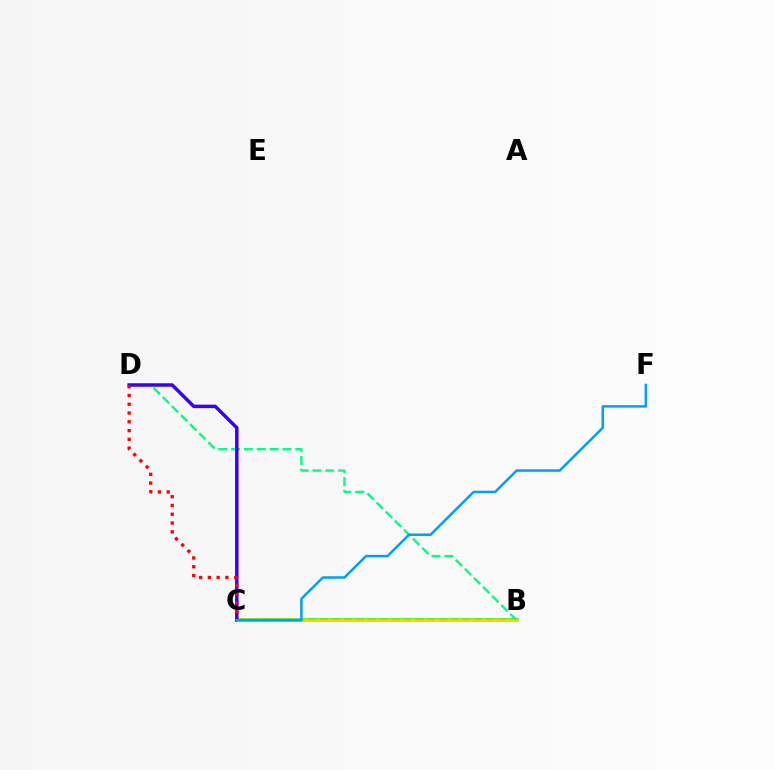{('B', 'C'): [{'color': '#4fff00', 'line_style': 'solid', 'thickness': 2.7}, {'color': '#ff00ed', 'line_style': 'dashed', 'thickness': 1.61}, {'color': '#ffd500', 'line_style': 'solid', 'thickness': 1.88}], ('B', 'D'): [{'color': '#00ff86', 'line_style': 'dashed', 'thickness': 1.74}], ('C', 'D'): [{'color': '#3700ff', 'line_style': 'solid', 'thickness': 2.5}, {'color': '#ff0000', 'line_style': 'dotted', 'thickness': 2.39}], ('C', 'F'): [{'color': '#009eff', 'line_style': 'solid', 'thickness': 1.79}]}